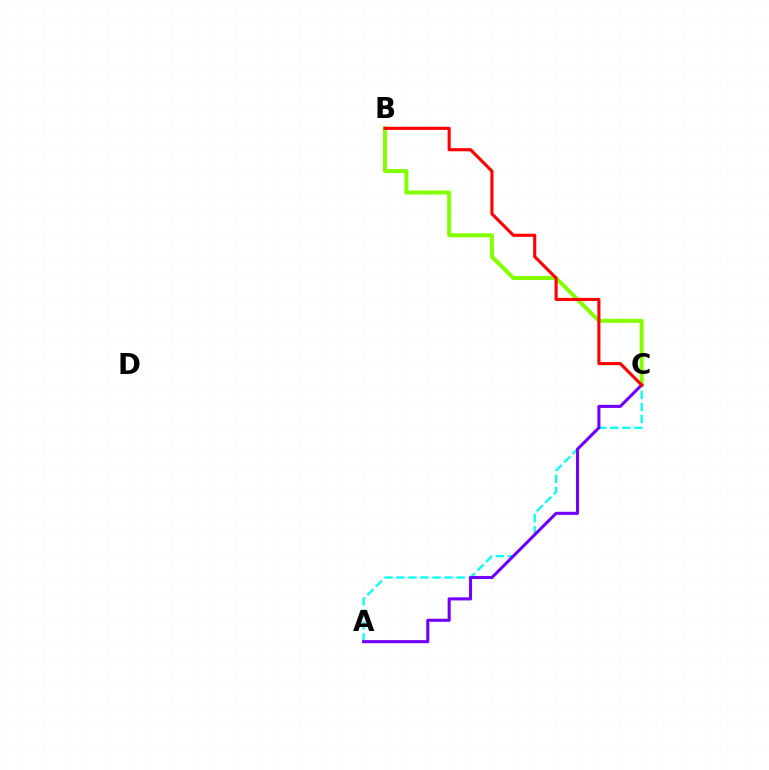{('B', 'C'): [{'color': '#84ff00', 'line_style': 'solid', 'thickness': 2.88}, {'color': '#ff0000', 'line_style': 'solid', 'thickness': 2.23}], ('A', 'C'): [{'color': '#00fff6', 'line_style': 'dashed', 'thickness': 1.64}, {'color': '#7200ff', 'line_style': 'solid', 'thickness': 2.21}]}